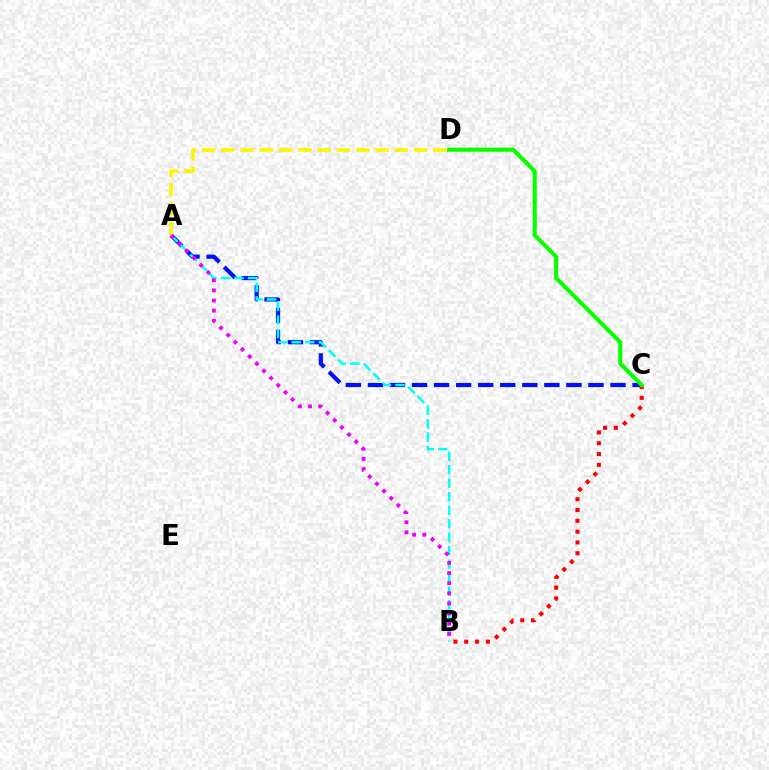{('A', 'C'): [{'color': '#0010ff', 'line_style': 'dashed', 'thickness': 3.0}], ('A', 'B'): [{'color': '#00fff6', 'line_style': 'dashed', 'thickness': 1.83}, {'color': '#ee00ff', 'line_style': 'dotted', 'thickness': 2.75}], ('A', 'D'): [{'color': '#fcf500', 'line_style': 'dashed', 'thickness': 2.62}], ('B', 'C'): [{'color': '#ff0000', 'line_style': 'dotted', 'thickness': 2.94}], ('C', 'D'): [{'color': '#08ff00', 'line_style': 'solid', 'thickness': 2.94}]}